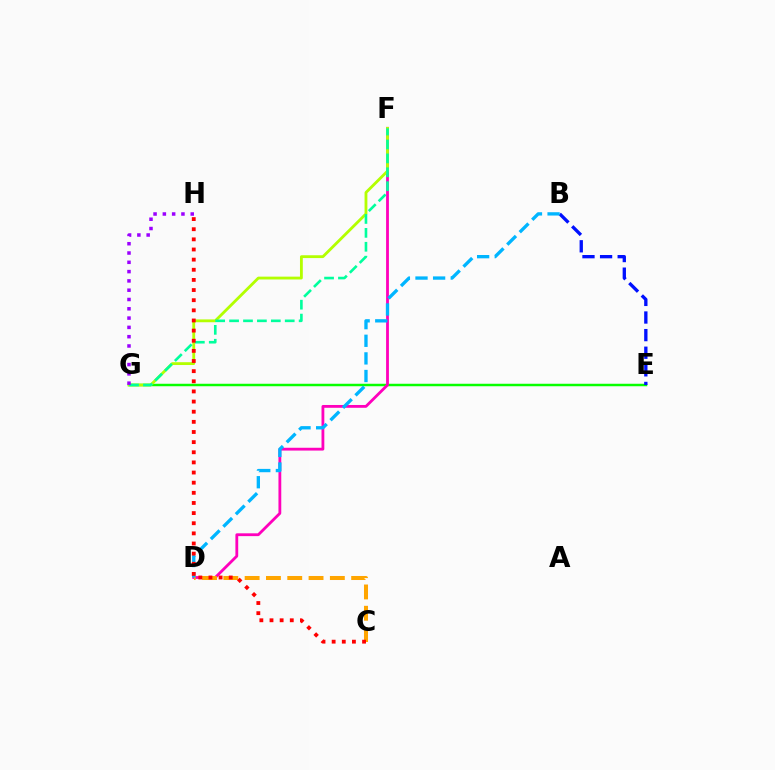{('E', 'G'): [{'color': '#08ff00', 'line_style': 'solid', 'thickness': 1.78}], ('D', 'F'): [{'color': '#ff00bd', 'line_style': 'solid', 'thickness': 2.02}], ('C', 'D'): [{'color': '#ffa500', 'line_style': 'dashed', 'thickness': 2.89}], ('B', 'E'): [{'color': '#0010ff', 'line_style': 'dashed', 'thickness': 2.39}], ('F', 'G'): [{'color': '#b3ff00', 'line_style': 'solid', 'thickness': 2.03}, {'color': '#00ff9d', 'line_style': 'dashed', 'thickness': 1.89}], ('B', 'D'): [{'color': '#00b5ff', 'line_style': 'dashed', 'thickness': 2.39}], ('C', 'H'): [{'color': '#ff0000', 'line_style': 'dotted', 'thickness': 2.75}], ('G', 'H'): [{'color': '#9b00ff', 'line_style': 'dotted', 'thickness': 2.53}]}